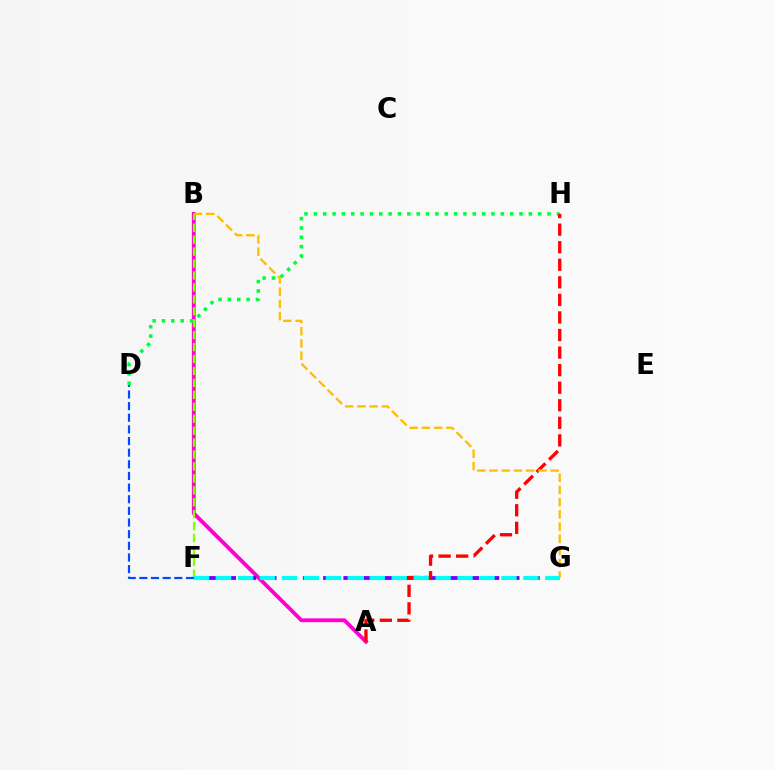{('A', 'B'): [{'color': '#ff00cf', 'line_style': 'solid', 'thickness': 2.76}], ('F', 'G'): [{'color': '#7200ff', 'line_style': 'dashed', 'thickness': 2.75}, {'color': '#00fff6', 'line_style': 'dashed', 'thickness': 2.98}], ('B', 'F'): [{'color': '#84ff00', 'line_style': 'dashed', 'thickness': 1.62}], ('D', 'H'): [{'color': '#00ff39', 'line_style': 'dotted', 'thickness': 2.54}], ('A', 'H'): [{'color': '#ff0000', 'line_style': 'dashed', 'thickness': 2.39}], ('B', 'G'): [{'color': '#ffbd00', 'line_style': 'dashed', 'thickness': 1.66}], ('D', 'F'): [{'color': '#004bff', 'line_style': 'dashed', 'thickness': 1.58}]}